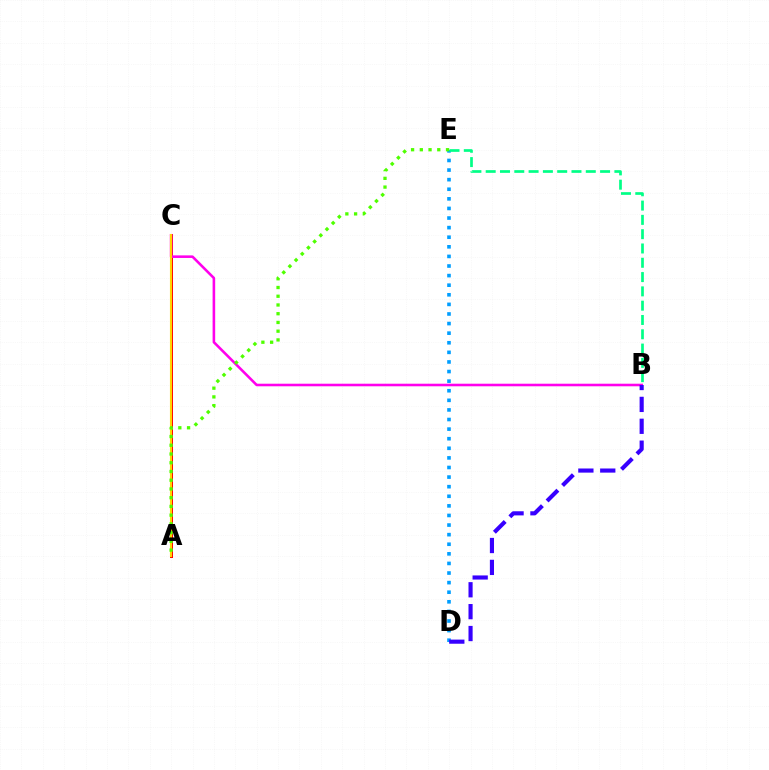{('D', 'E'): [{'color': '#009eff', 'line_style': 'dotted', 'thickness': 2.61}], ('A', 'C'): [{'color': '#ff0000', 'line_style': 'solid', 'thickness': 2.15}, {'color': '#ffd500', 'line_style': 'solid', 'thickness': 1.52}], ('B', 'E'): [{'color': '#00ff86', 'line_style': 'dashed', 'thickness': 1.94}], ('B', 'C'): [{'color': '#ff00ed', 'line_style': 'solid', 'thickness': 1.86}], ('B', 'D'): [{'color': '#3700ff', 'line_style': 'dashed', 'thickness': 2.97}], ('A', 'E'): [{'color': '#4fff00', 'line_style': 'dotted', 'thickness': 2.37}]}